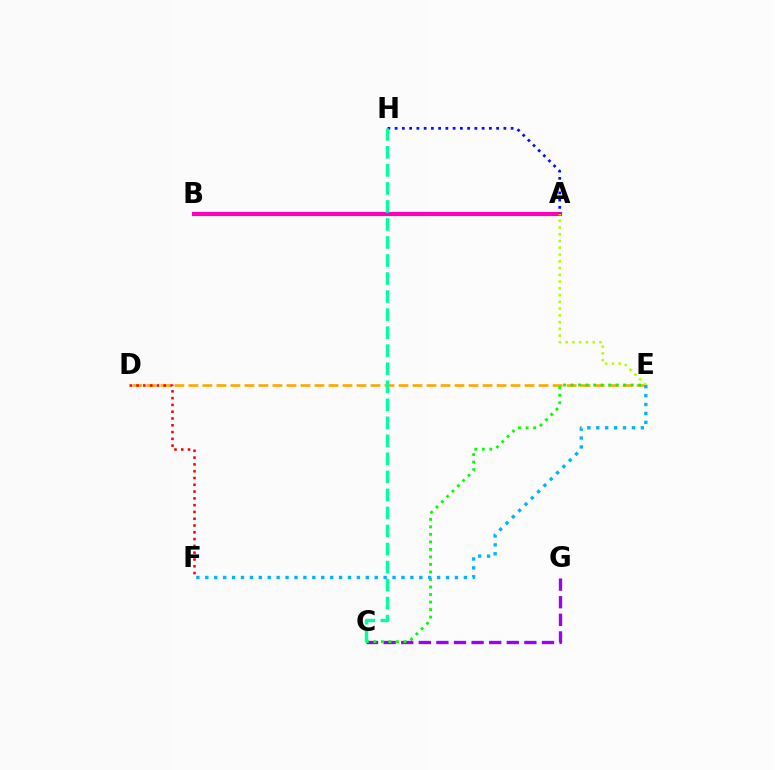{('A', 'B'): [{'color': '#ff00bd', 'line_style': 'solid', 'thickness': 2.99}], ('C', 'G'): [{'color': '#9b00ff', 'line_style': 'dashed', 'thickness': 2.39}], ('A', 'H'): [{'color': '#0010ff', 'line_style': 'dotted', 'thickness': 1.97}], ('D', 'E'): [{'color': '#ffa500', 'line_style': 'dashed', 'thickness': 1.9}], ('D', 'F'): [{'color': '#ff0000', 'line_style': 'dotted', 'thickness': 1.85}], ('A', 'E'): [{'color': '#b3ff00', 'line_style': 'dotted', 'thickness': 1.84}], ('C', 'E'): [{'color': '#08ff00', 'line_style': 'dotted', 'thickness': 2.04}], ('E', 'F'): [{'color': '#00b5ff', 'line_style': 'dotted', 'thickness': 2.42}], ('C', 'H'): [{'color': '#00ff9d', 'line_style': 'dashed', 'thickness': 2.45}]}